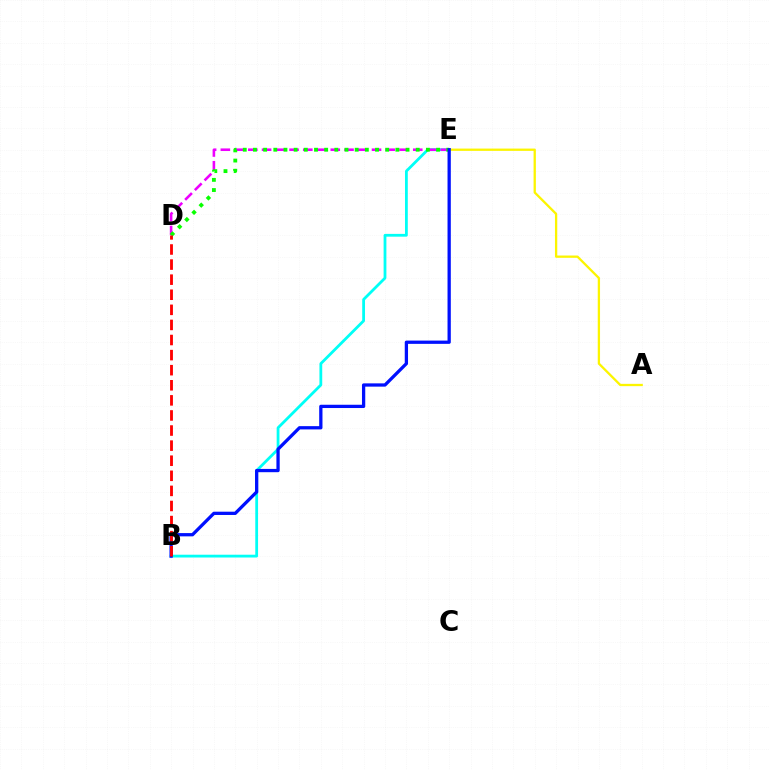{('B', 'E'): [{'color': '#00fff6', 'line_style': 'solid', 'thickness': 2.01}, {'color': '#0010ff', 'line_style': 'solid', 'thickness': 2.36}], ('D', 'E'): [{'color': '#ee00ff', 'line_style': 'dashed', 'thickness': 1.87}, {'color': '#08ff00', 'line_style': 'dotted', 'thickness': 2.76}], ('A', 'E'): [{'color': '#fcf500', 'line_style': 'solid', 'thickness': 1.65}], ('B', 'D'): [{'color': '#ff0000', 'line_style': 'dashed', 'thickness': 2.05}]}